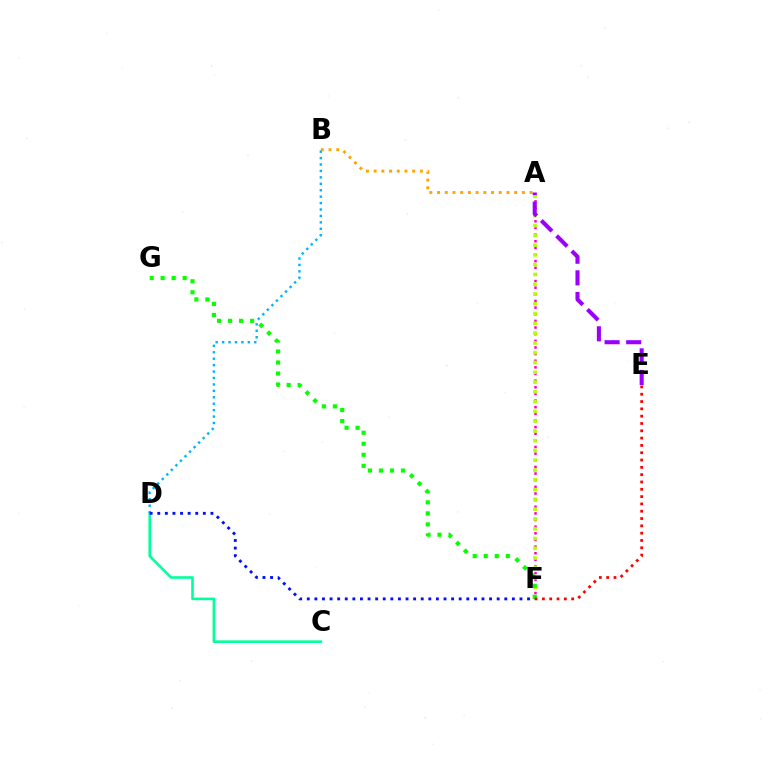{('C', 'D'): [{'color': '#00ff9d', 'line_style': 'solid', 'thickness': 1.87}], ('A', 'F'): [{'color': '#ff00bd', 'line_style': 'dotted', 'thickness': 1.8}, {'color': '#b3ff00', 'line_style': 'dotted', 'thickness': 2.66}], ('A', 'B'): [{'color': '#ffa500', 'line_style': 'dotted', 'thickness': 2.1}], ('B', 'D'): [{'color': '#00b5ff', 'line_style': 'dotted', 'thickness': 1.75}], ('F', 'G'): [{'color': '#08ff00', 'line_style': 'dotted', 'thickness': 2.99}], ('A', 'E'): [{'color': '#9b00ff', 'line_style': 'dashed', 'thickness': 2.94}], ('E', 'F'): [{'color': '#ff0000', 'line_style': 'dotted', 'thickness': 1.99}], ('D', 'F'): [{'color': '#0010ff', 'line_style': 'dotted', 'thickness': 2.06}]}